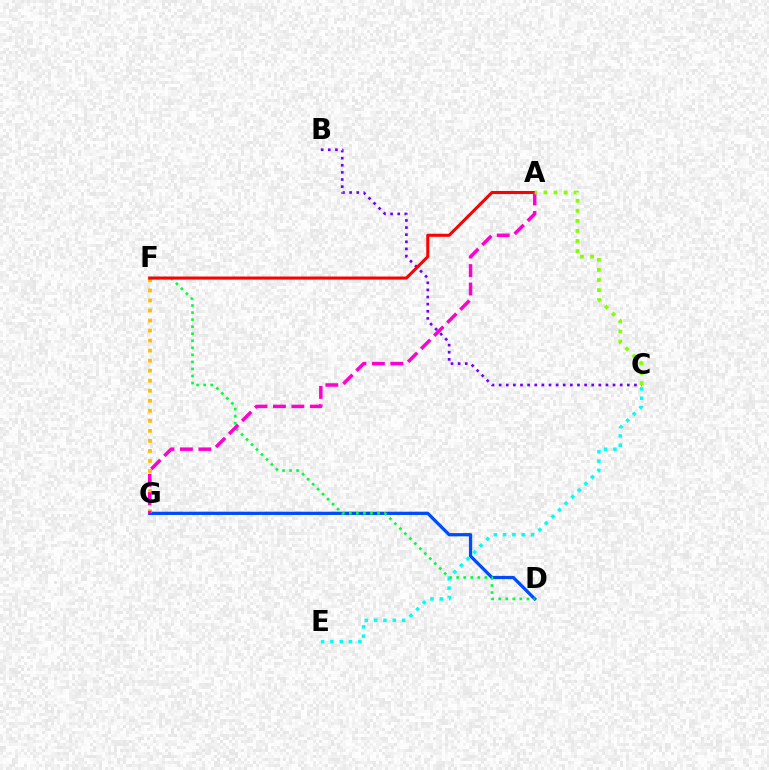{('D', 'G'): [{'color': '#004bff', 'line_style': 'solid', 'thickness': 2.35}], ('C', 'E'): [{'color': '#00fff6', 'line_style': 'dotted', 'thickness': 2.53}], ('D', 'F'): [{'color': '#00ff39', 'line_style': 'dotted', 'thickness': 1.91}], ('F', 'G'): [{'color': '#ffbd00', 'line_style': 'dotted', 'thickness': 2.73}], ('B', 'C'): [{'color': '#7200ff', 'line_style': 'dotted', 'thickness': 1.93}], ('A', 'F'): [{'color': '#ff0000', 'line_style': 'solid', 'thickness': 2.21}], ('A', 'G'): [{'color': '#ff00cf', 'line_style': 'dashed', 'thickness': 2.51}], ('A', 'C'): [{'color': '#84ff00', 'line_style': 'dotted', 'thickness': 2.74}]}